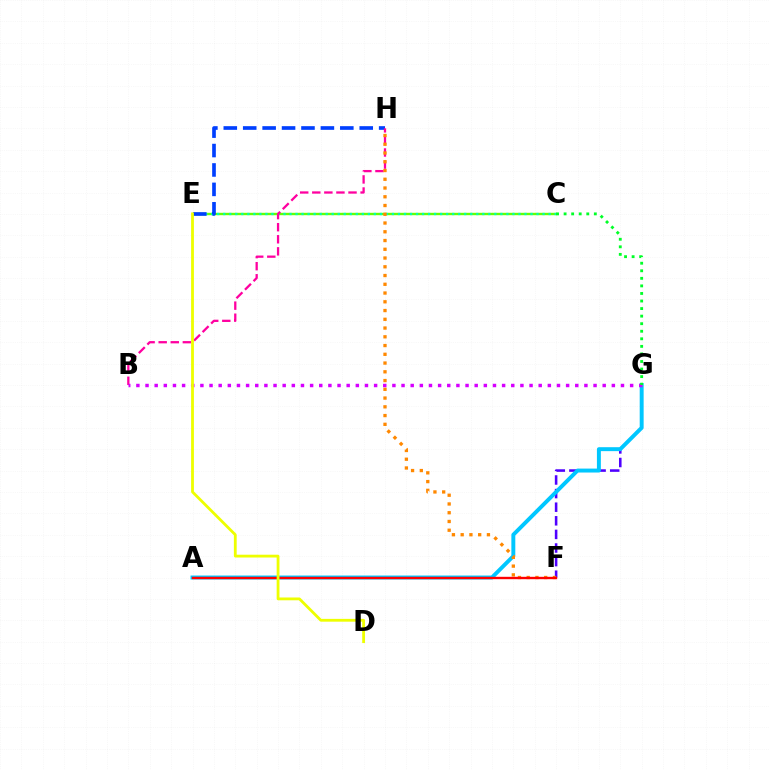{('C', 'E'): [{'color': '#66ff00', 'line_style': 'solid', 'thickness': 1.73}, {'color': '#00ffaf', 'line_style': 'dotted', 'thickness': 1.64}], ('F', 'G'): [{'color': '#4f00ff', 'line_style': 'dashed', 'thickness': 1.85}], ('E', 'H'): [{'color': '#003fff', 'line_style': 'dashed', 'thickness': 2.64}], ('A', 'G'): [{'color': '#00c7ff', 'line_style': 'solid', 'thickness': 2.84}], ('B', 'H'): [{'color': '#ff00a0', 'line_style': 'dashed', 'thickness': 1.64}], ('F', 'H'): [{'color': '#ff8800', 'line_style': 'dotted', 'thickness': 2.38}], ('A', 'F'): [{'color': '#ff0000', 'line_style': 'solid', 'thickness': 1.71}], ('B', 'G'): [{'color': '#d600ff', 'line_style': 'dotted', 'thickness': 2.48}], ('C', 'G'): [{'color': '#00ff27', 'line_style': 'dotted', 'thickness': 2.05}], ('D', 'E'): [{'color': '#eeff00', 'line_style': 'solid', 'thickness': 2.02}]}